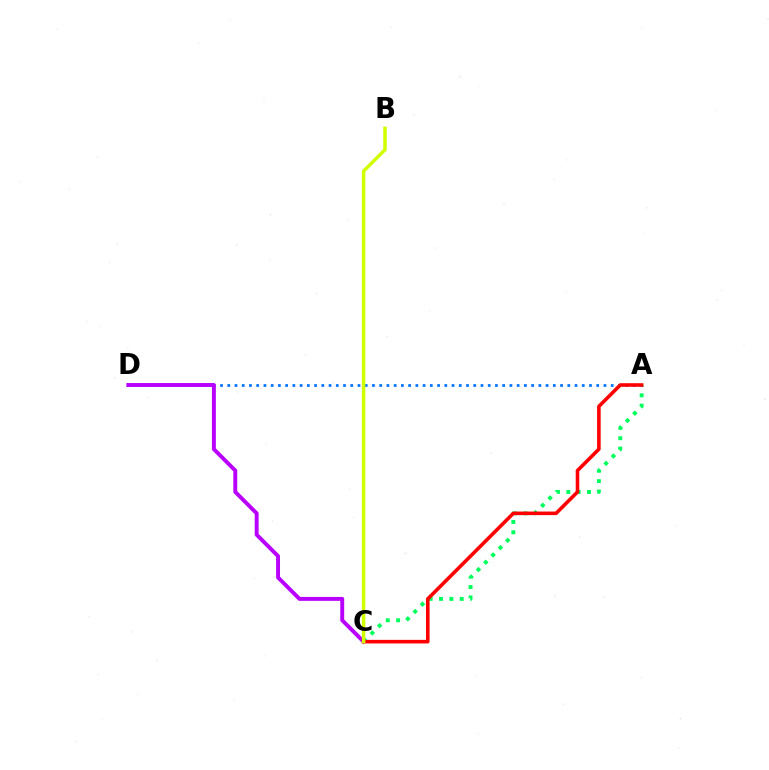{('A', 'C'): [{'color': '#00ff5c', 'line_style': 'dotted', 'thickness': 2.81}, {'color': '#ff0000', 'line_style': 'solid', 'thickness': 2.57}], ('A', 'D'): [{'color': '#0074ff', 'line_style': 'dotted', 'thickness': 1.97}], ('C', 'D'): [{'color': '#b900ff', 'line_style': 'solid', 'thickness': 2.82}], ('B', 'C'): [{'color': '#d1ff00', 'line_style': 'solid', 'thickness': 2.52}]}